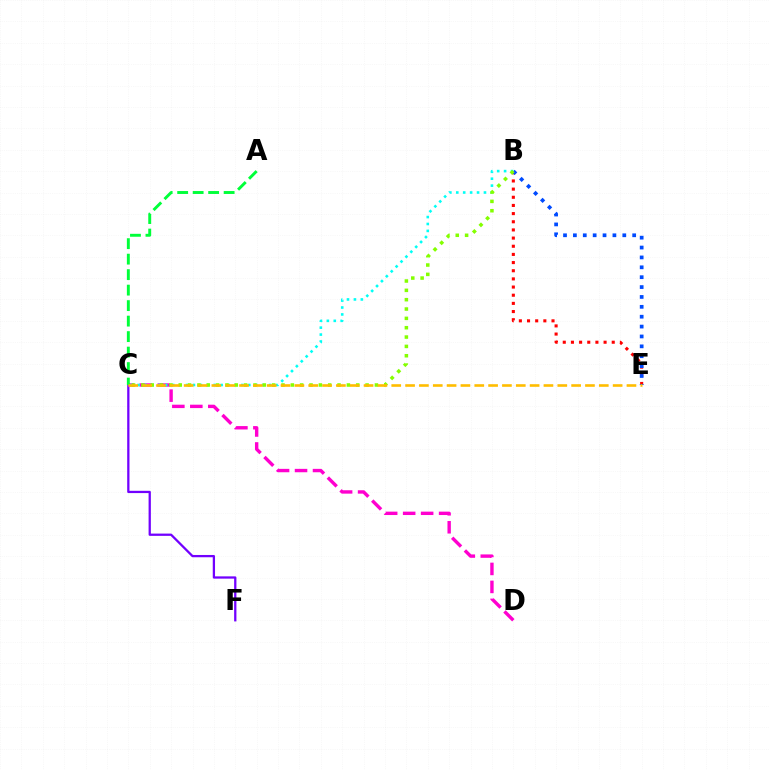{('C', 'F'): [{'color': '#7200ff', 'line_style': 'solid', 'thickness': 1.64}], ('C', 'D'): [{'color': '#ff00cf', 'line_style': 'dashed', 'thickness': 2.44}], ('B', 'E'): [{'color': '#ff0000', 'line_style': 'dotted', 'thickness': 2.22}, {'color': '#004bff', 'line_style': 'dotted', 'thickness': 2.68}], ('A', 'C'): [{'color': '#00ff39', 'line_style': 'dashed', 'thickness': 2.1}], ('B', 'C'): [{'color': '#00fff6', 'line_style': 'dotted', 'thickness': 1.88}, {'color': '#84ff00', 'line_style': 'dotted', 'thickness': 2.54}], ('C', 'E'): [{'color': '#ffbd00', 'line_style': 'dashed', 'thickness': 1.88}]}